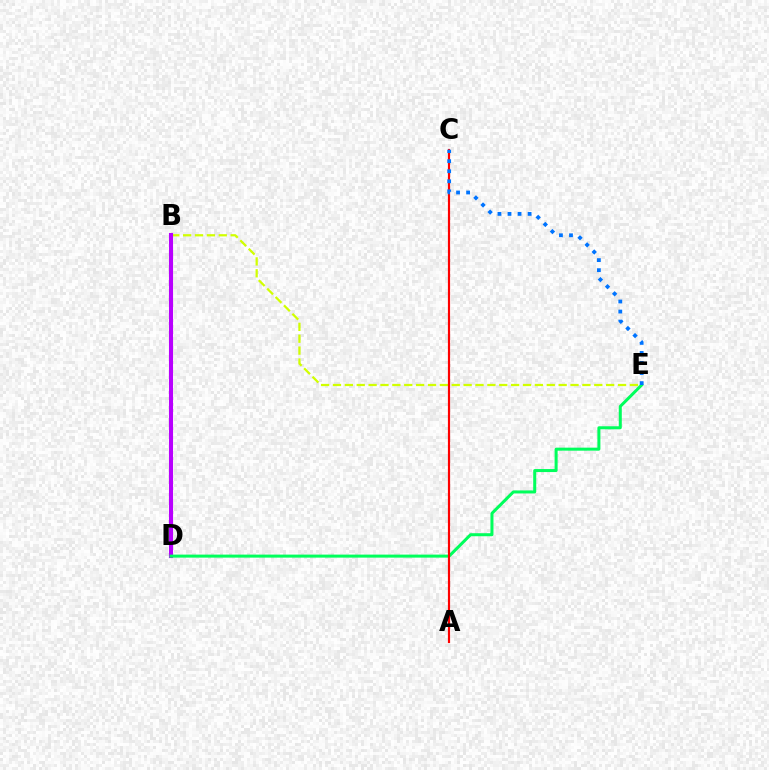{('B', 'E'): [{'color': '#d1ff00', 'line_style': 'dashed', 'thickness': 1.61}], ('B', 'D'): [{'color': '#b900ff', 'line_style': 'solid', 'thickness': 2.94}], ('D', 'E'): [{'color': '#00ff5c', 'line_style': 'solid', 'thickness': 2.18}], ('A', 'C'): [{'color': '#ff0000', 'line_style': 'solid', 'thickness': 1.58}], ('C', 'E'): [{'color': '#0074ff', 'line_style': 'dotted', 'thickness': 2.73}]}